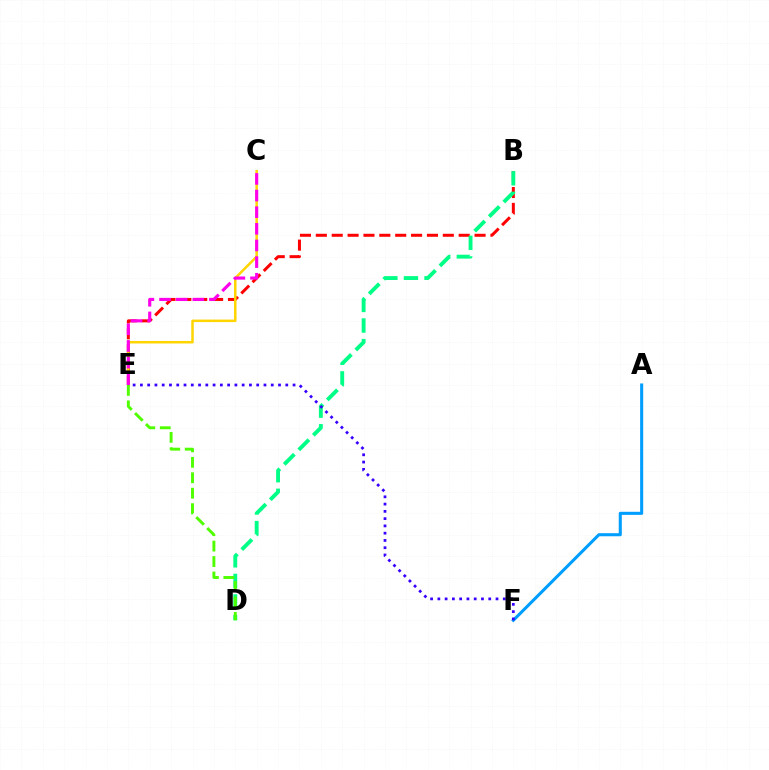{('B', 'E'): [{'color': '#ff0000', 'line_style': 'dashed', 'thickness': 2.16}], ('B', 'D'): [{'color': '#00ff86', 'line_style': 'dashed', 'thickness': 2.79}], ('C', 'E'): [{'color': '#ffd500', 'line_style': 'solid', 'thickness': 1.81}, {'color': '#ff00ed', 'line_style': 'dashed', 'thickness': 2.26}], ('A', 'F'): [{'color': '#009eff', 'line_style': 'solid', 'thickness': 2.21}], ('D', 'E'): [{'color': '#4fff00', 'line_style': 'dashed', 'thickness': 2.1}], ('E', 'F'): [{'color': '#3700ff', 'line_style': 'dotted', 'thickness': 1.98}]}